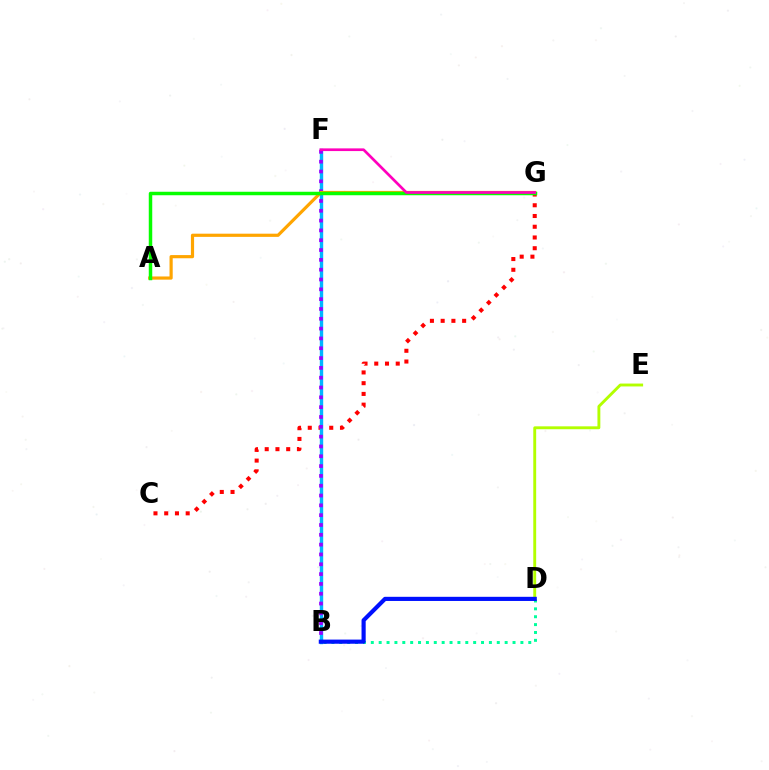{('B', 'D'): [{'color': '#00ff9d', 'line_style': 'dotted', 'thickness': 2.14}, {'color': '#0010ff', 'line_style': 'solid', 'thickness': 2.99}], ('C', 'G'): [{'color': '#ff0000', 'line_style': 'dotted', 'thickness': 2.92}], ('D', 'E'): [{'color': '#b3ff00', 'line_style': 'solid', 'thickness': 2.08}], ('B', 'F'): [{'color': '#00b5ff', 'line_style': 'solid', 'thickness': 2.44}, {'color': '#9b00ff', 'line_style': 'dotted', 'thickness': 2.67}], ('A', 'G'): [{'color': '#ffa500', 'line_style': 'solid', 'thickness': 2.29}, {'color': '#08ff00', 'line_style': 'solid', 'thickness': 2.5}], ('F', 'G'): [{'color': '#ff00bd', 'line_style': 'solid', 'thickness': 1.94}]}